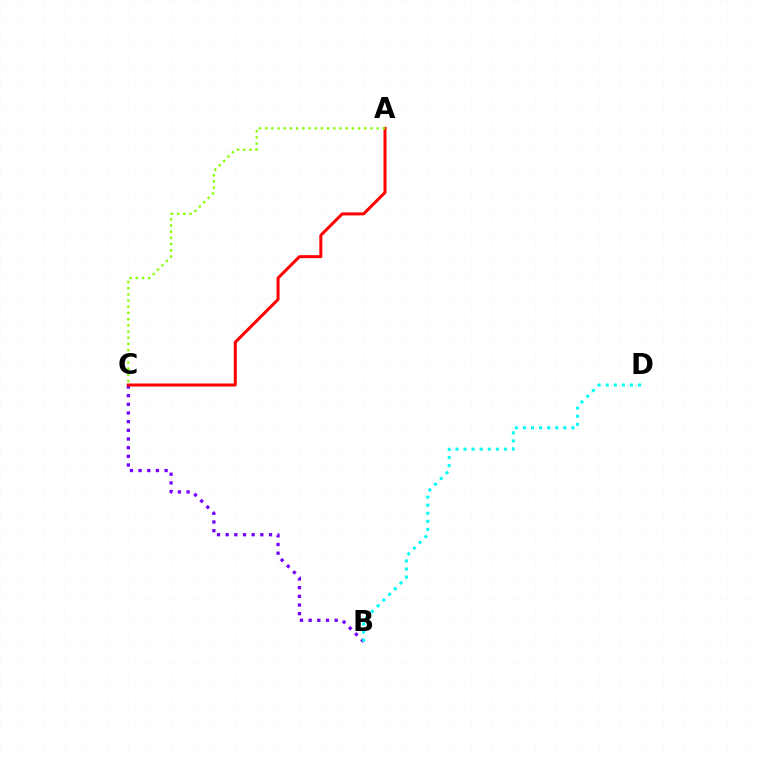{('B', 'C'): [{'color': '#7200ff', 'line_style': 'dotted', 'thickness': 2.36}], ('A', 'C'): [{'color': '#ff0000', 'line_style': 'solid', 'thickness': 2.16}, {'color': '#84ff00', 'line_style': 'dotted', 'thickness': 1.68}], ('B', 'D'): [{'color': '#00fff6', 'line_style': 'dotted', 'thickness': 2.19}]}